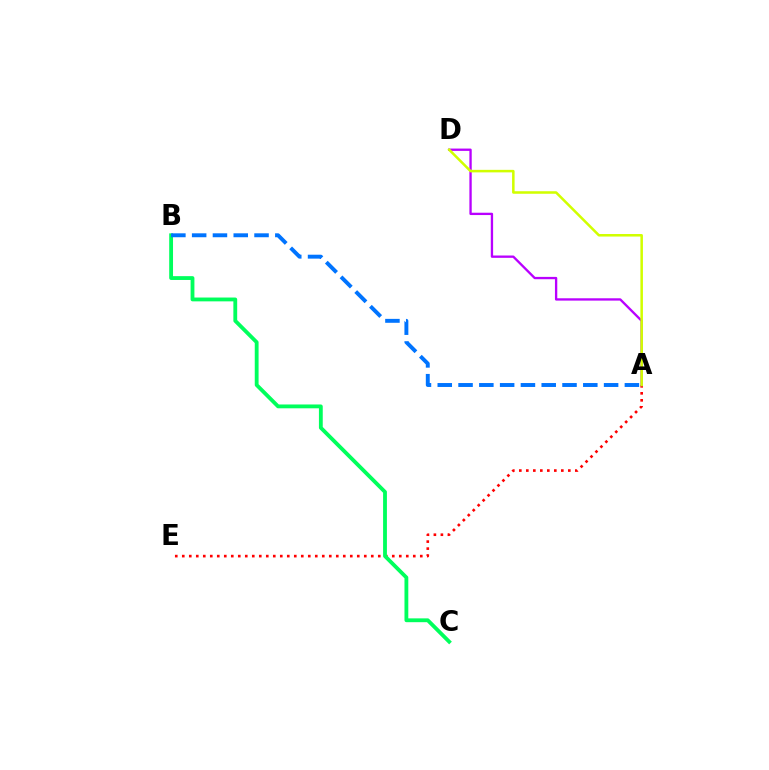{('A', 'E'): [{'color': '#ff0000', 'line_style': 'dotted', 'thickness': 1.9}], ('A', 'D'): [{'color': '#b900ff', 'line_style': 'solid', 'thickness': 1.68}, {'color': '#d1ff00', 'line_style': 'solid', 'thickness': 1.82}], ('B', 'C'): [{'color': '#00ff5c', 'line_style': 'solid', 'thickness': 2.75}], ('A', 'B'): [{'color': '#0074ff', 'line_style': 'dashed', 'thickness': 2.82}]}